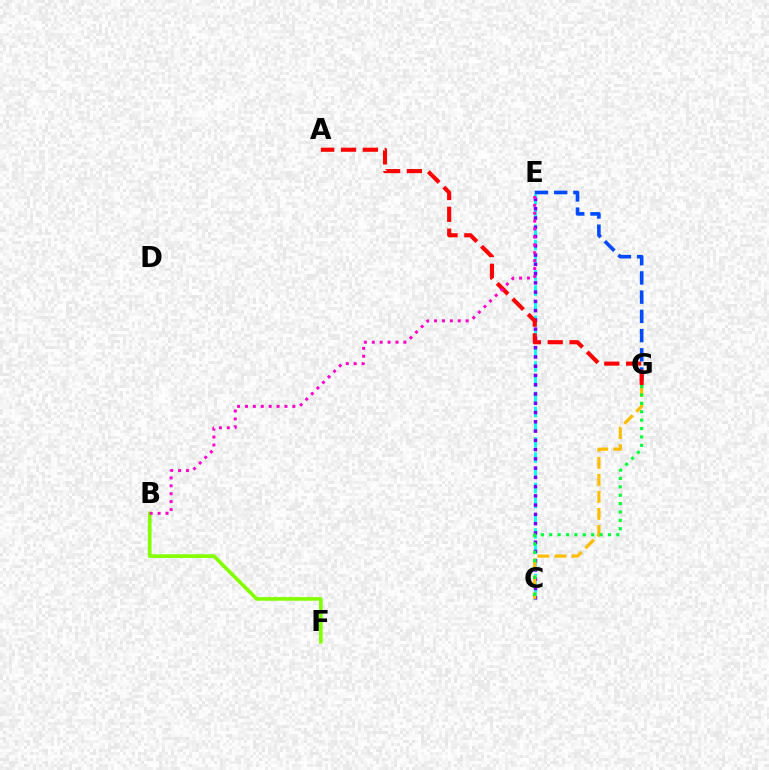{('C', 'E'): [{'color': '#00fff6', 'line_style': 'dashed', 'thickness': 2.06}, {'color': '#7200ff', 'line_style': 'dotted', 'thickness': 2.52}], ('E', 'G'): [{'color': '#004bff', 'line_style': 'dashed', 'thickness': 2.61}], ('B', 'F'): [{'color': '#84ff00', 'line_style': 'solid', 'thickness': 2.64}], ('C', 'G'): [{'color': '#ffbd00', 'line_style': 'dashed', 'thickness': 2.31}, {'color': '#00ff39', 'line_style': 'dotted', 'thickness': 2.28}], ('A', 'G'): [{'color': '#ff0000', 'line_style': 'dashed', 'thickness': 2.96}], ('B', 'E'): [{'color': '#ff00cf', 'line_style': 'dotted', 'thickness': 2.15}]}